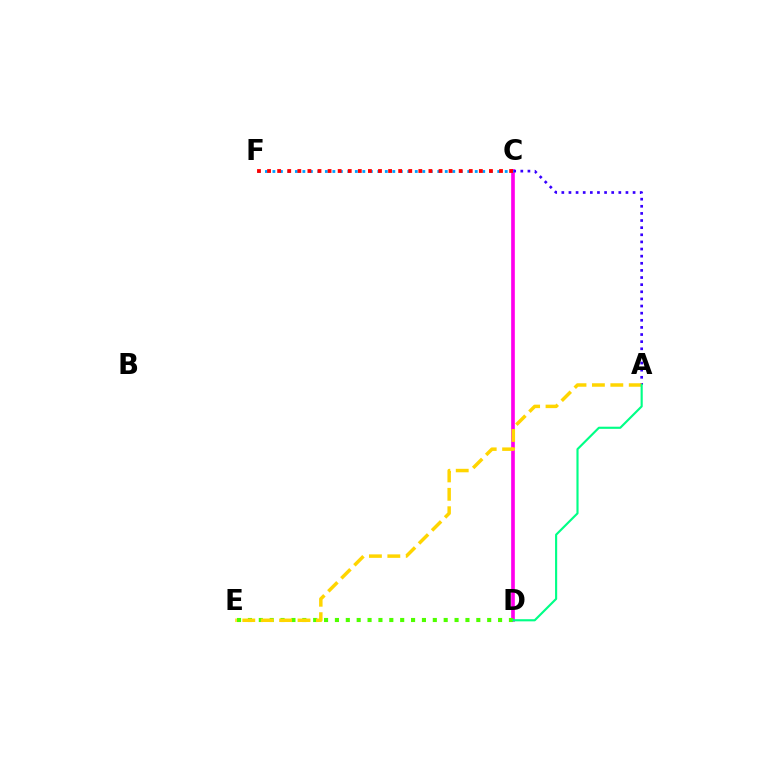{('C', 'D'): [{'color': '#ff00ed', 'line_style': 'solid', 'thickness': 2.64}], ('A', 'C'): [{'color': '#3700ff', 'line_style': 'dotted', 'thickness': 1.94}], ('D', 'E'): [{'color': '#4fff00', 'line_style': 'dotted', 'thickness': 2.95}], ('C', 'F'): [{'color': '#009eff', 'line_style': 'dotted', 'thickness': 2.04}, {'color': '#ff0000', 'line_style': 'dotted', 'thickness': 2.74}], ('A', 'E'): [{'color': '#ffd500', 'line_style': 'dashed', 'thickness': 2.5}], ('A', 'D'): [{'color': '#00ff86', 'line_style': 'solid', 'thickness': 1.54}]}